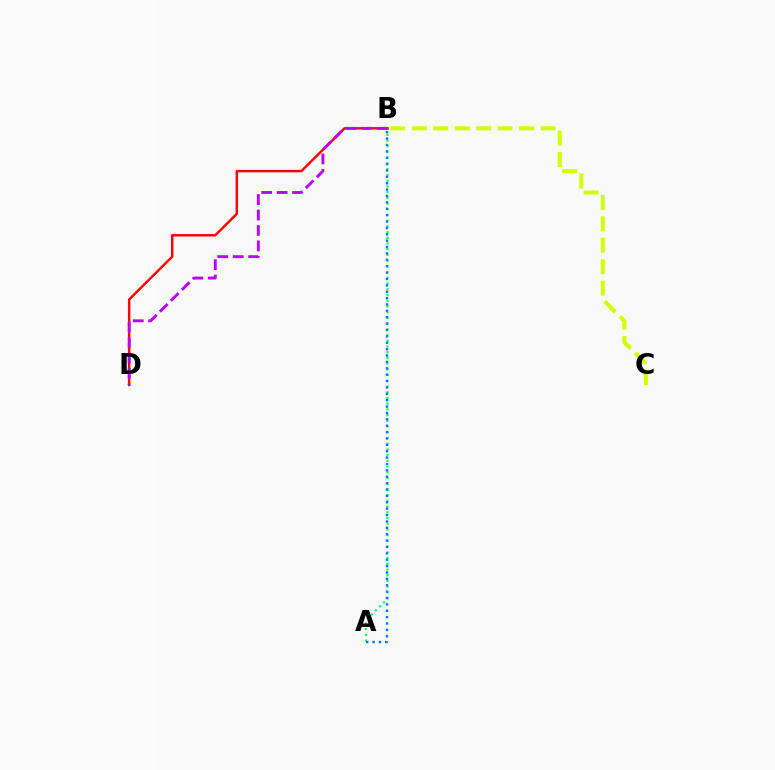{('A', 'B'): [{'color': '#00ff5c', 'line_style': 'dotted', 'thickness': 1.55}, {'color': '#0074ff', 'line_style': 'dotted', 'thickness': 1.73}], ('B', 'C'): [{'color': '#d1ff00', 'line_style': 'dashed', 'thickness': 2.91}], ('B', 'D'): [{'color': '#ff0000', 'line_style': 'solid', 'thickness': 1.76}, {'color': '#b900ff', 'line_style': 'dashed', 'thickness': 2.1}]}